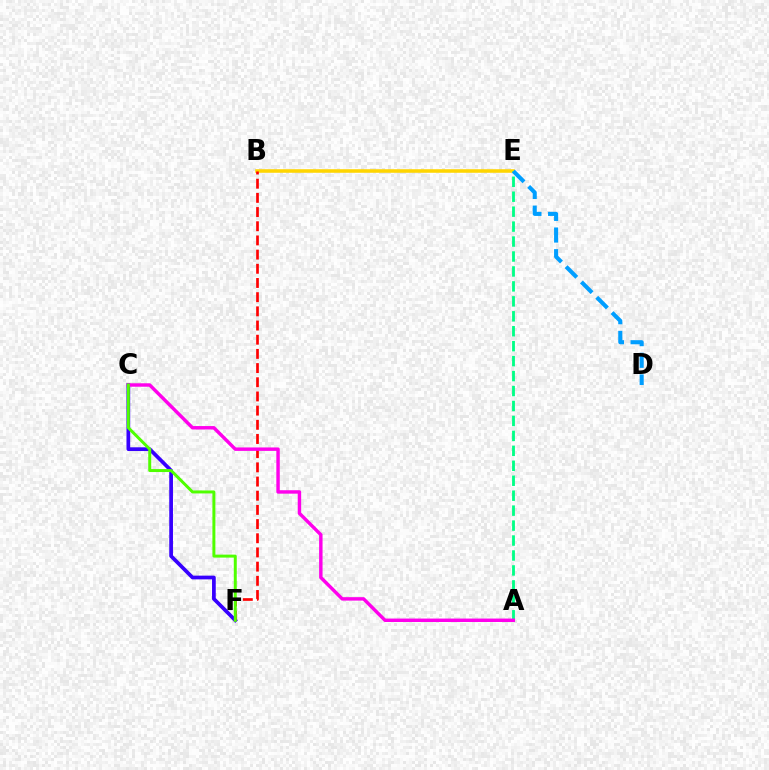{('C', 'F'): [{'color': '#3700ff', 'line_style': 'solid', 'thickness': 2.68}, {'color': '#4fff00', 'line_style': 'solid', 'thickness': 2.14}], ('B', 'E'): [{'color': '#ffd500', 'line_style': 'solid', 'thickness': 2.56}], ('A', 'E'): [{'color': '#00ff86', 'line_style': 'dashed', 'thickness': 2.03}], ('B', 'F'): [{'color': '#ff0000', 'line_style': 'dashed', 'thickness': 1.93}], ('D', 'E'): [{'color': '#009eff', 'line_style': 'dashed', 'thickness': 2.94}], ('A', 'C'): [{'color': '#ff00ed', 'line_style': 'solid', 'thickness': 2.47}]}